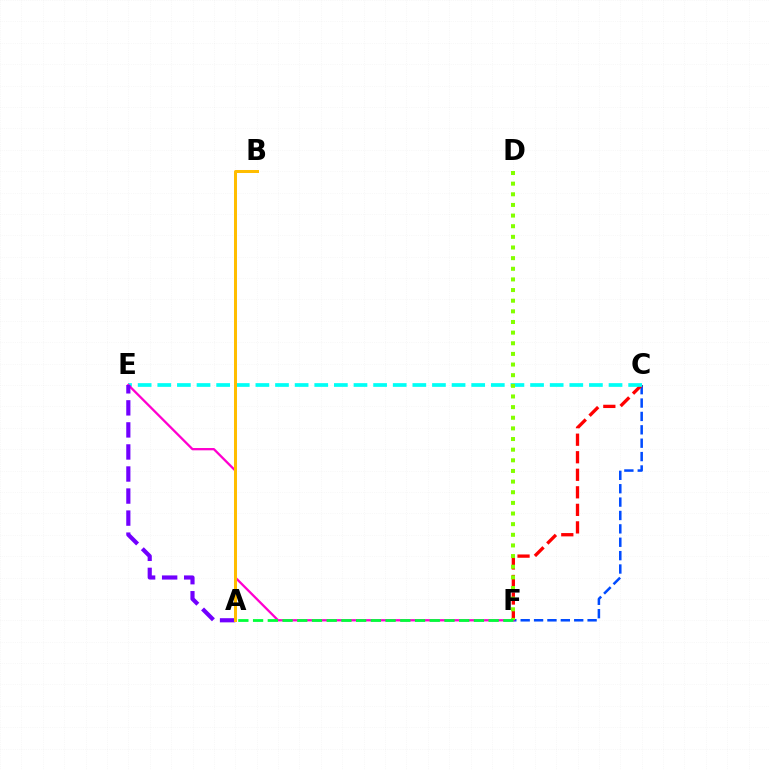{('C', 'F'): [{'color': '#004bff', 'line_style': 'dashed', 'thickness': 1.82}, {'color': '#ff0000', 'line_style': 'dashed', 'thickness': 2.38}], ('C', 'E'): [{'color': '#00fff6', 'line_style': 'dashed', 'thickness': 2.67}], ('E', 'F'): [{'color': '#ff00cf', 'line_style': 'solid', 'thickness': 1.65}], ('A', 'E'): [{'color': '#7200ff', 'line_style': 'dashed', 'thickness': 2.99}], ('D', 'F'): [{'color': '#84ff00', 'line_style': 'dotted', 'thickness': 2.89}], ('A', 'B'): [{'color': '#ffbd00', 'line_style': 'solid', 'thickness': 2.17}], ('A', 'F'): [{'color': '#00ff39', 'line_style': 'dashed', 'thickness': 2.0}]}